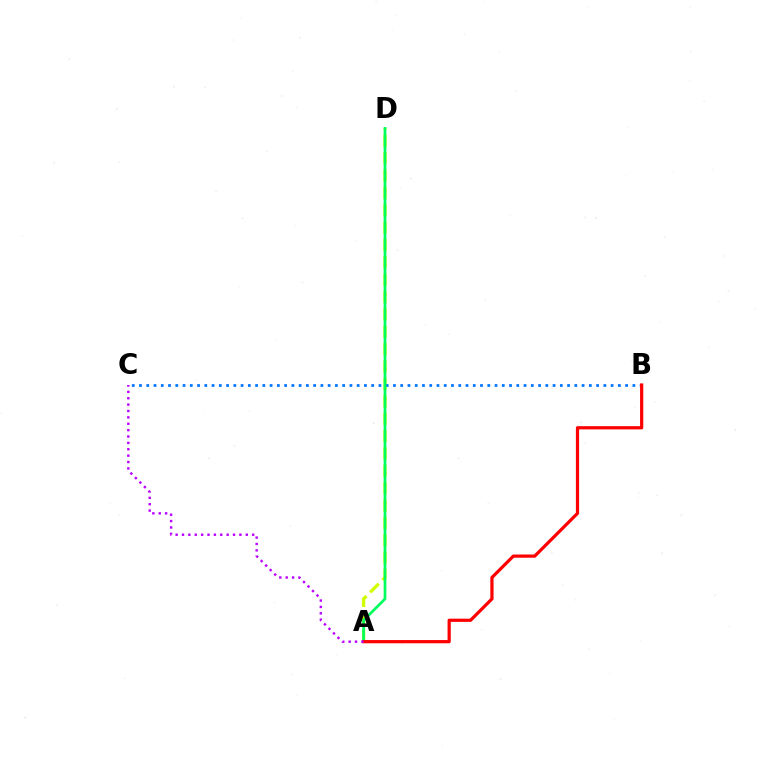{('A', 'D'): [{'color': '#d1ff00', 'line_style': 'dashed', 'thickness': 2.36}, {'color': '#00ff5c', 'line_style': 'solid', 'thickness': 1.95}], ('B', 'C'): [{'color': '#0074ff', 'line_style': 'dotted', 'thickness': 1.97}], ('A', 'B'): [{'color': '#ff0000', 'line_style': 'solid', 'thickness': 2.31}], ('A', 'C'): [{'color': '#b900ff', 'line_style': 'dotted', 'thickness': 1.73}]}